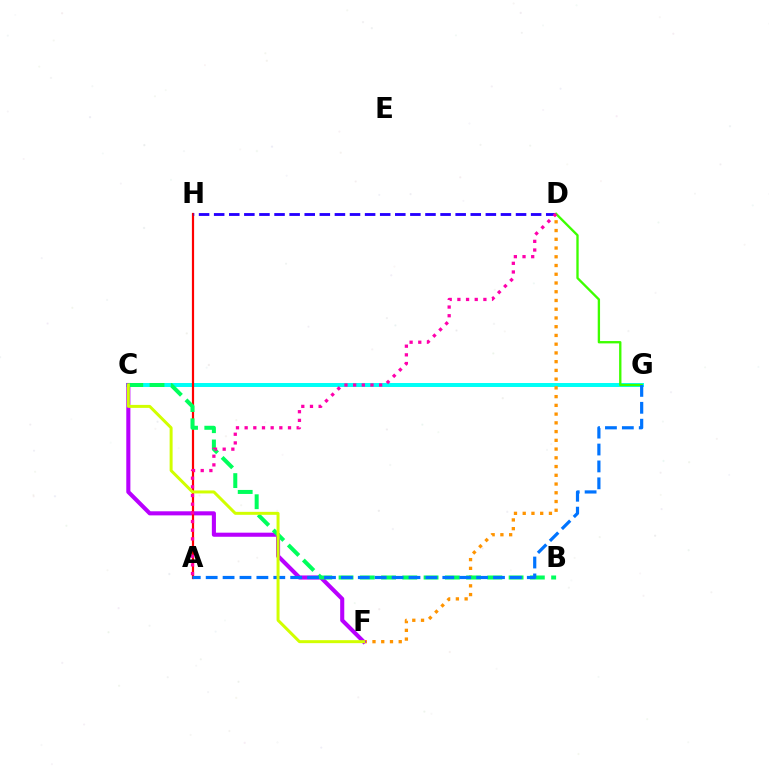{('C', 'G'): [{'color': '#00fff6', 'line_style': 'solid', 'thickness': 2.86}], ('D', 'F'): [{'color': '#ff9400', 'line_style': 'dotted', 'thickness': 2.37}], ('C', 'F'): [{'color': '#b900ff', 'line_style': 'solid', 'thickness': 2.94}, {'color': '#d1ff00', 'line_style': 'solid', 'thickness': 2.15}], ('A', 'H'): [{'color': '#ff0000', 'line_style': 'solid', 'thickness': 1.59}], ('B', 'C'): [{'color': '#00ff5c', 'line_style': 'dashed', 'thickness': 2.89}], ('D', 'H'): [{'color': '#2500ff', 'line_style': 'dashed', 'thickness': 2.05}], ('D', 'G'): [{'color': '#3dff00', 'line_style': 'solid', 'thickness': 1.69}], ('A', 'G'): [{'color': '#0074ff', 'line_style': 'dashed', 'thickness': 2.3}], ('A', 'D'): [{'color': '#ff00ac', 'line_style': 'dotted', 'thickness': 2.36}]}